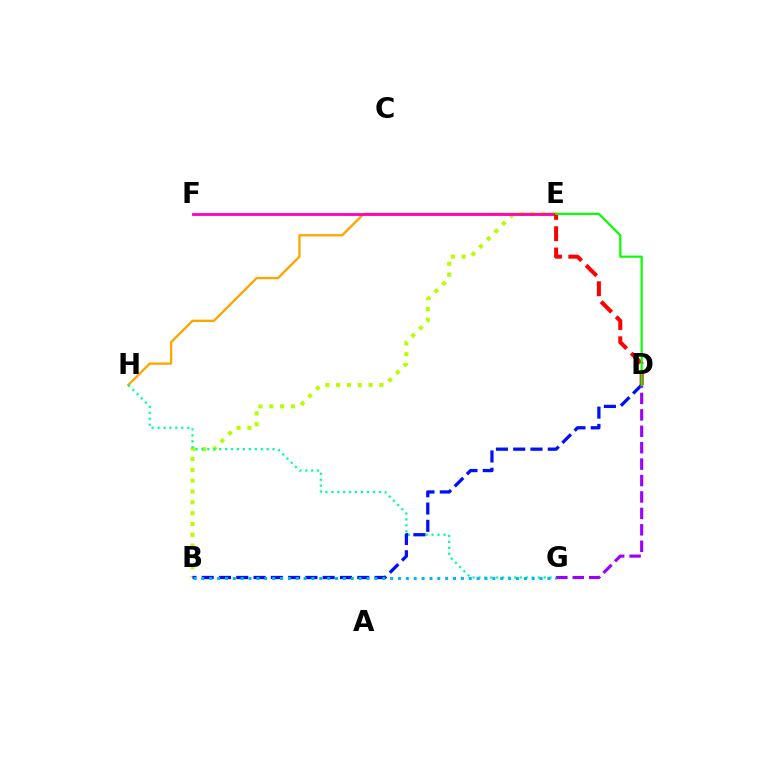{('E', 'H'): [{'color': '#ffa500', 'line_style': 'solid', 'thickness': 1.67}], ('B', 'E'): [{'color': '#b3ff00', 'line_style': 'dotted', 'thickness': 2.94}], ('E', 'F'): [{'color': '#ff00bd', 'line_style': 'solid', 'thickness': 2.03}], ('D', 'E'): [{'color': '#ff0000', 'line_style': 'dashed', 'thickness': 2.9}, {'color': '#08ff00', 'line_style': 'solid', 'thickness': 1.57}], ('G', 'H'): [{'color': '#00ff9d', 'line_style': 'dotted', 'thickness': 1.61}], ('B', 'D'): [{'color': '#0010ff', 'line_style': 'dashed', 'thickness': 2.35}], ('D', 'G'): [{'color': '#9b00ff', 'line_style': 'dashed', 'thickness': 2.23}], ('B', 'G'): [{'color': '#00b5ff', 'line_style': 'dotted', 'thickness': 2.14}]}